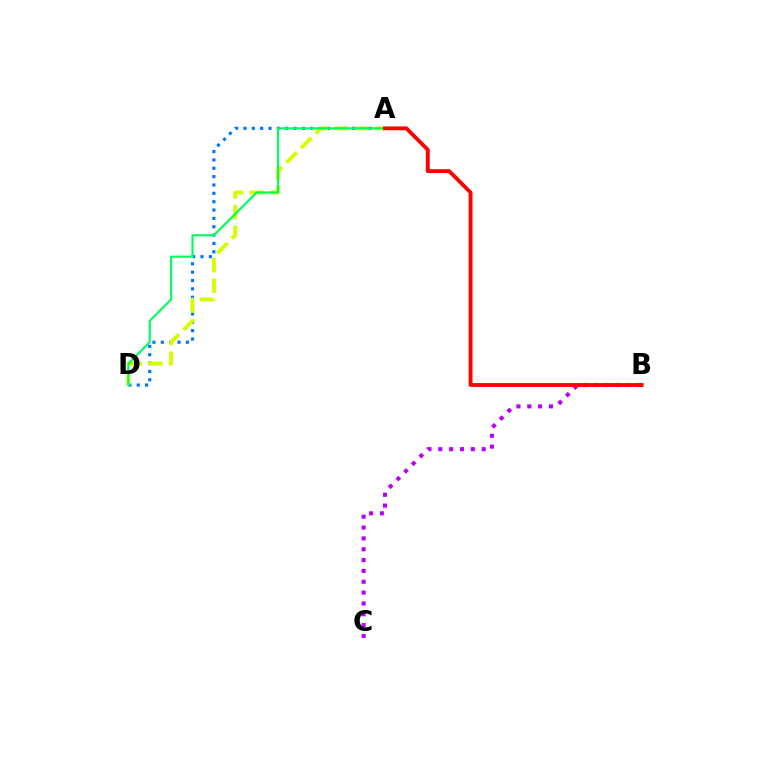{('A', 'D'): [{'color': '#0074ff', 'line_style': 'dotted', 'thickness': 2.27}, {'color': '#d1ff00', 'line_style': 'dashed', 'thickness': 2.8}, {'color': '#00ff5c', 'line_style': 'solid', 'thickness': 1.55}], ('B', 'C'): [{'color': '#b900ff', 'line_style': 'dotted', 'thickness': 2.94}], ('A', 'B'): [{'color': '#ff0000', 'line_style': 'solid', 'thickness': 2.77}]}